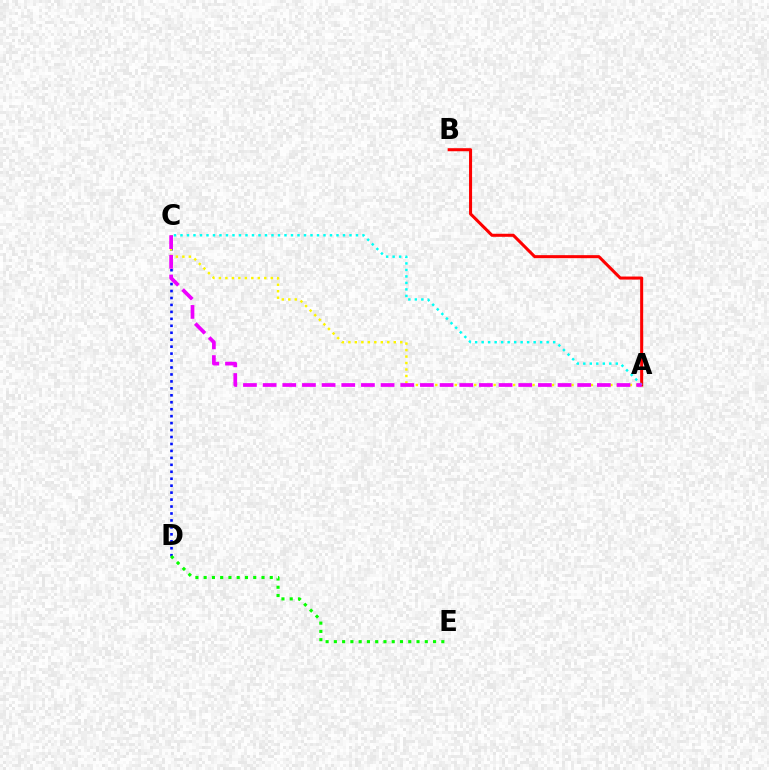{('A', 'B'): [{'color': '#ff0000', 'line_style': 'solid', 'thickness': 2.19}], ('C', 'D'): [{'color': '#0010ff', 'line_style': 'dotted', 'thickness': 1.89}], ('A', 'C'): [{'color': '#00fff6', 'line_style': 'dotted', 'thickness': 1.77}, {'color': '#fcf500', 'line_style': 'dotted', 'thickness': 1.76}, {'color': '#ee00ff', 'line_style': 'dashed', 'thickness': 2.67}], ('D', 'E'): [{'color': '#08ff00', 'line_style': 'dotted', 'thickness': 2.25}]}